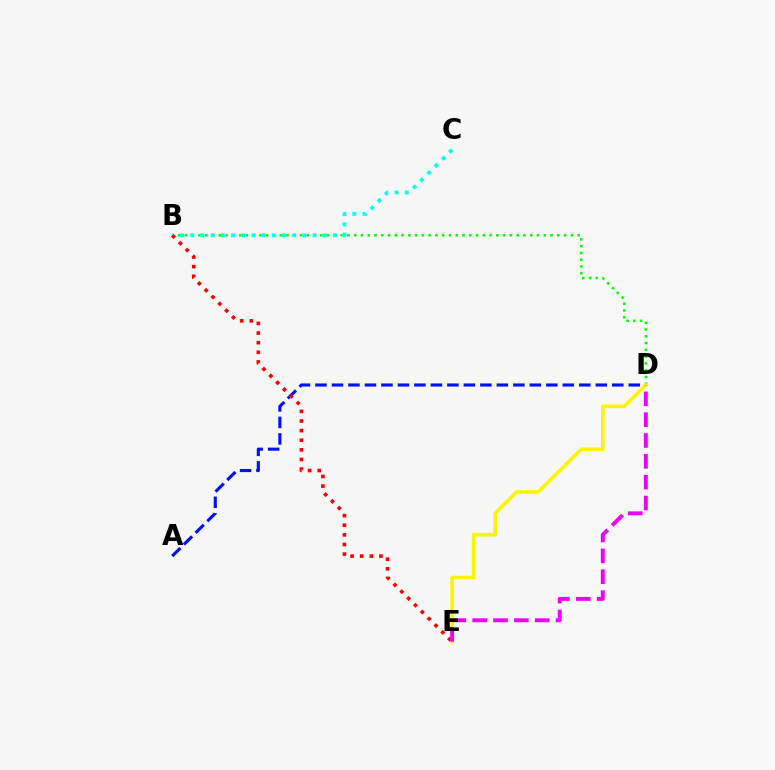{('A', 'D'): [{'color': '#0010ff', 'line_style': 'dashed', 'thickness': 2.24}], ('B', 'D'): [{'color': '#08ff00', 'line_style': 'dotted', 'thickness': 1.84}], ('B', 'C'): [{'color': '#00fff6', 'line_style': 'dotted', 'thickness': 2.77}], ('B', 'E'): [{'color': '#ff0000', 'line_style': 'dotted', 'thickness': 2.61}], ('D', 'E'): [{'color': '#fcf500', 'line_style': 'solid', 'thickness': 2.57}, {'color': '#ee00ff', 'line_style': 'dashed', 'thickness': 2.83}]}